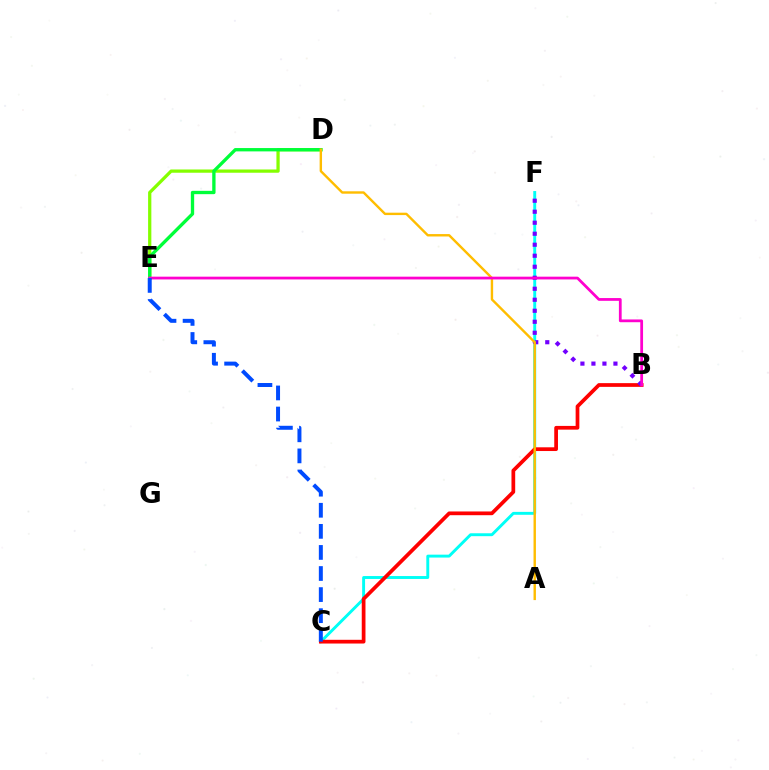{('C', 'F'): [{'color': '#00fff6', 'line_style': 'solid', 'thickness': 2.1}], ('B', 'C'): [{'color': '#ff0000', 'line_style': 'solid', 'thickness': 2.68}], ('B', 'F'): [{'color': '#7200ff', 'line_style': 'dotted', 'thickness': 2.99}], ('D', 'E'): [{'color': '#84ff00', 'line_style': 'solid', 'thickness': 2.34}, {'color': '#00ff39', 'line_style': 'solid', 'thickness': 2.4}], ('A', 'D'): [{'color': '#ffbd00', 'line_style': 'solid', 'thickness': 1.73}], ('B', 'E'): [{'color': '#ff00cf', 'line_style': 'solid', 'thickness': 1.99}], ('C', 'E'): [{'color': '#004bff', 'line_style': 'dashed', 'thickness': 2.86}]}